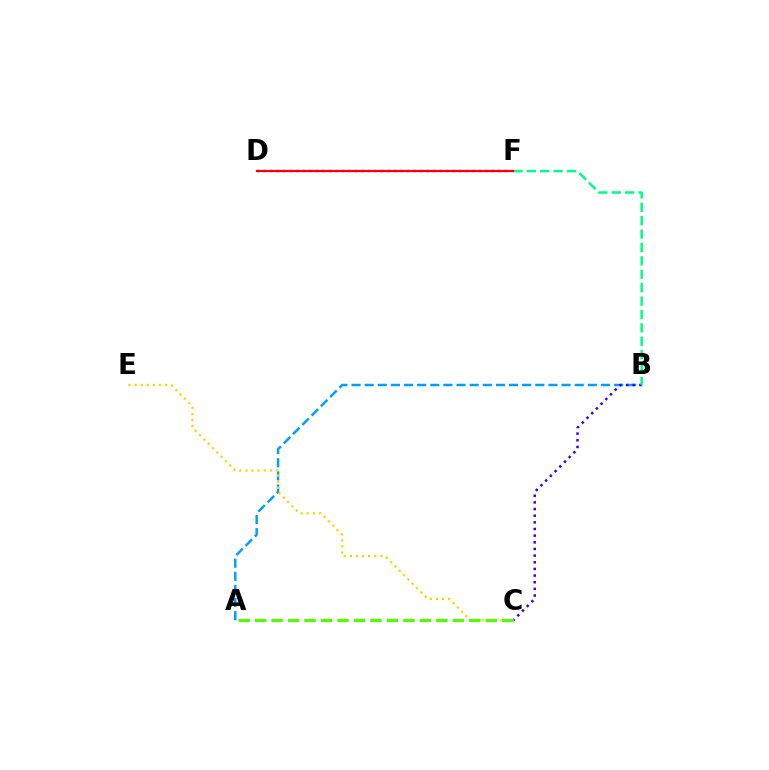{('A', 'B'): [{'color': '#009eff', 'line_style': 'dashed', 'thickness': 1.78}], ('B', 'C'): [{'color': '#3700ff', 'line_style': 'dotted', 'thickness': 1.81}], ('C', 'E'): [{'color': '#ffd500', 'line_style': 'dotted', 'thickness': 1.66}], ('D', 'F'): [{'color': '#ff00ed', 'line_style': 'dotted', 'thickness': 1.77}, {'color': '#ff0000', 'line_style': 'solid', 'thickness': 1.57}], ('A', 'C'): [{'color': '#4fff00', 'line_style': 'dashed', 'thickness': 2.24}], ('B', 'F'): [{'color': '#00ff86', 'line_style': 'dashed', 'thickness': 1.82}]}